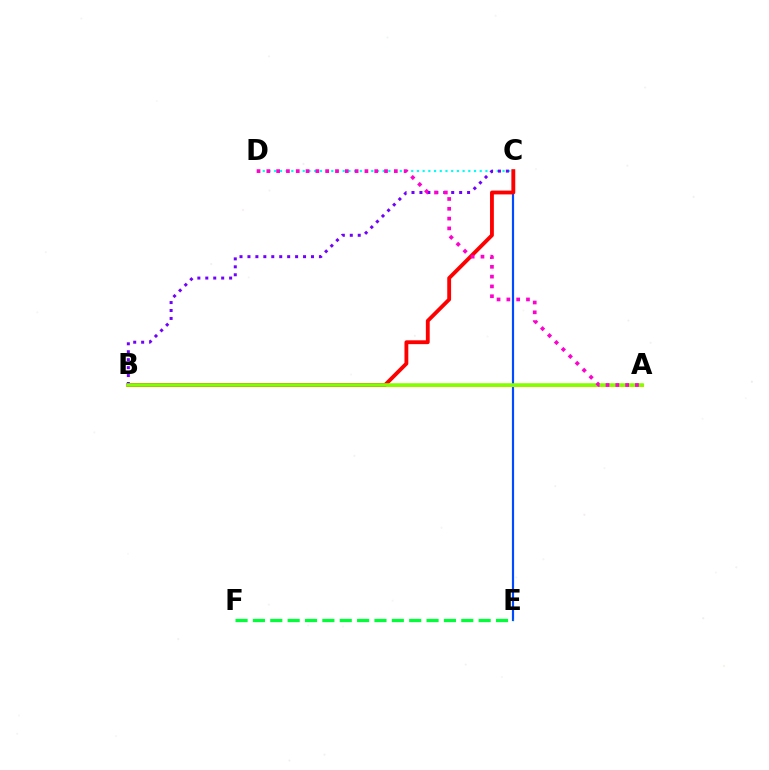{('C', 'D'): [{'color': '#00fff6', 'line_style': 'dotted', 'thickness': 1.55}], ('C', 'E'): [{'color': '#004bff', 'line_style': 'solid', 'thickness': 1.58}], ('A', 'B'): [{'color': '#ffbd00', 'line_style': 'solid', 'thickness': 2.25}, {'color': '#84ff00', 'line_style': 'solid', 'thickness': 2.55}], ('E', 'F'): [{'color': '#00ff39', 'line_style': 'dashed', 'thickness': 2.36}], ('B', 'C'): [{'color': '#ff0000', 'line_style': 'solid', 'thickness': 2.76}, {'color': '#7200ff', 'line_style': 'dotted', 'thickness': 2.16}], ('A', 'D'): [{'color': '#ff00cf', 'line_style': 'dotted', 'thickness': 2.67}]}